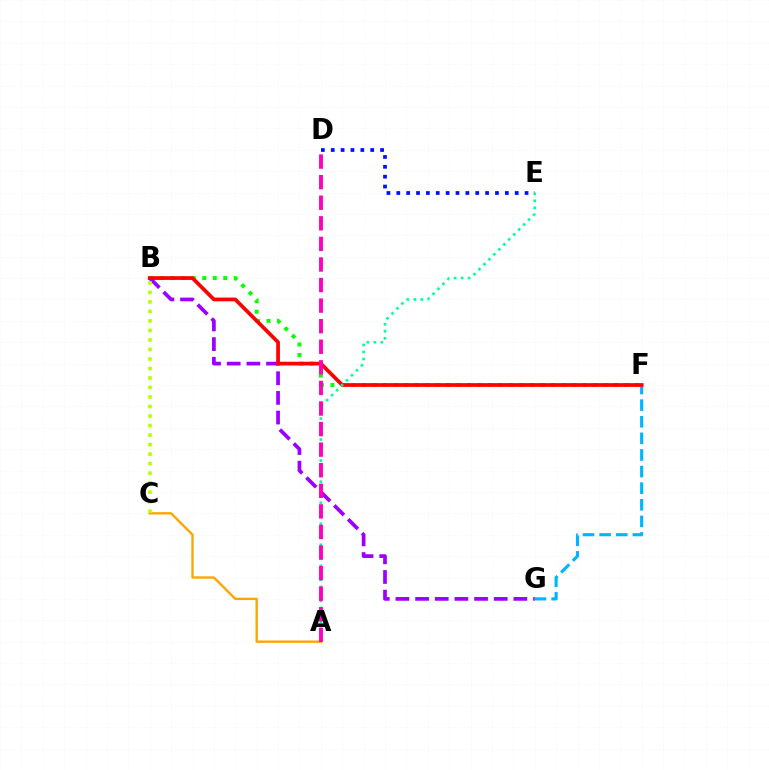{('B', 'F'): [{'color': '#08ff00', 'line_style': 'dotted', 'thickness': 2.85}, {'color': '#ff0000', 'line_style': 'solid', 'thickness': 2.68}], ('F', 'G'): [{'color': '#00b5ff', 'line_style': 'dashed', 'thickness': 2.26}], ('B', 'G'): [{'color': '#9b00ff', 'line_style': 'dashed', 'thickness': 2.67}], ('D', 'E'): [{'color': '#0010ff', 'line_style': 'dotted', 'thickness': 2.68}], ('A', 'C'): [{'color': '#ffa500', 'line_style': 'solid', 'thickness': 1.71}], ('B', 'C'): [{'color': '#b3ff00', 'line_style': 'dotted', 'thickness': 2.58}], ('A', 'E'): [{'color': '#00ff9d', 'line_style': 'dotted', 'thickness': 1.91}], ('A', 'D'): [{'color': '#ff00bd', 'line_style': 'dashed', 'thickness': 2.8}]}